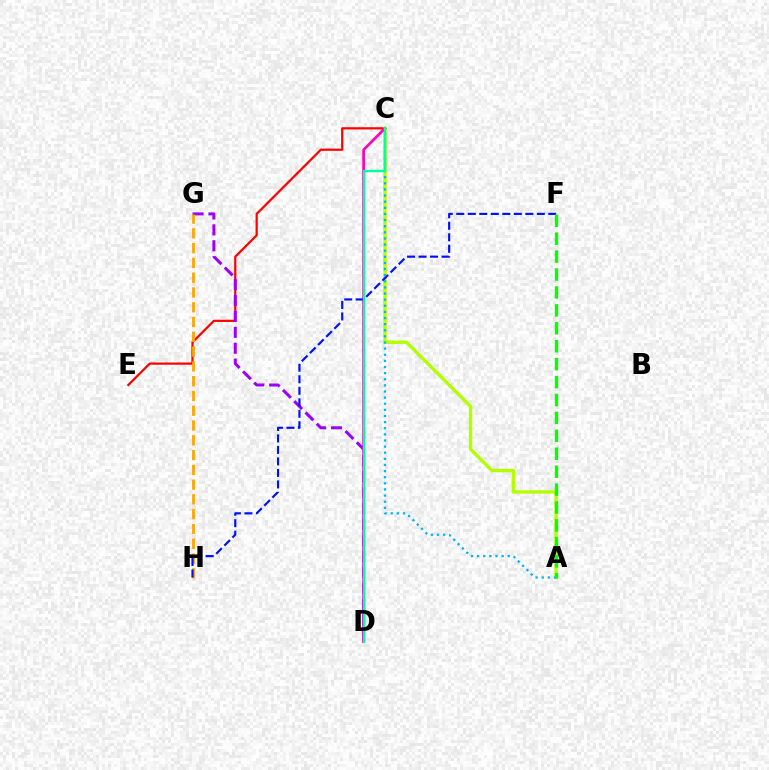{('C', 'E'): [{'color': '#ff0000', 'line_style': 'solid', 'thickness': 1.6}], ('D', 'G'): [{'color': '#9b00ff', 'line_style': 'dashed', 'thickness': 2.16}], ('A', 'C'): [{'color': '#b3ff00', 'line_style': 'solid', 'thickness': 2.44}, {'color': '#00b5ff', 'line_style': 'dotted', 'thickness': 1.66}], ('C', 'D'): [{'color': '#ff00bd', 'line_style': 'solid', 'thickness': 1.94}, {'color': '#00ff9d', 'line_style': 'solid', 'thickness': 1.68}], ('G', 'H'): [{'color': '#ffa500', 'line_style': 'dashed', 'thickness': 2.01}], ('F', 'H'): [{'color': '#0010ff', 'line_style': 'dashed', 'thickness': 1.56}], ('A', 'F'): [{'color': '#08ff00', 'line_style': 'dashed', 'thickness': 2.43}]}